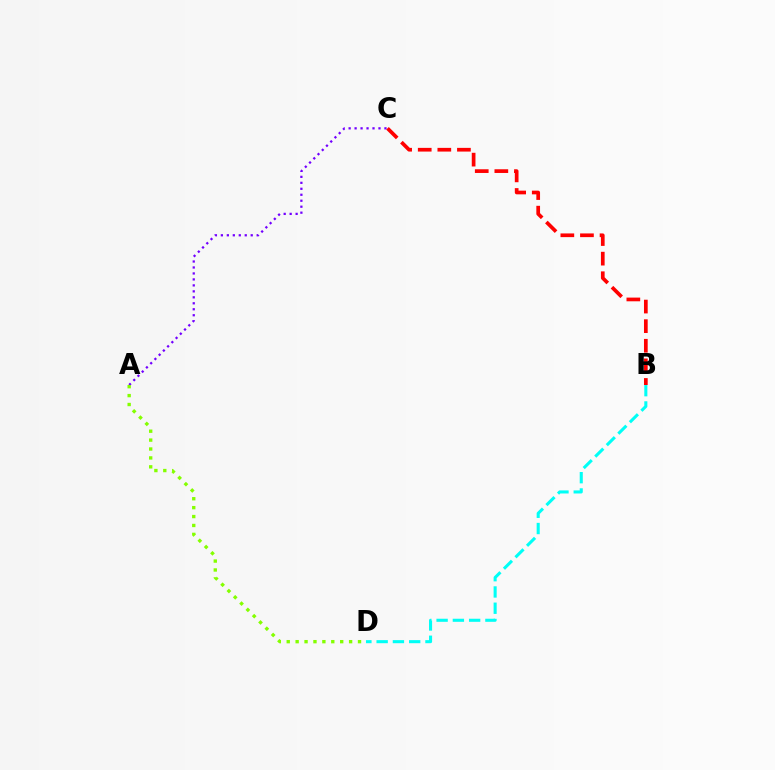{('A', 'C'): [{'color': '#7200ff', 'line_style': 'dotted', 'thickness': 1.62}], ('B', 'D'): [{'color': '#00fff6', 'line_style': 'dashed', 'thickness': 2.21}], ('A', 'D'): [{'color': '#84ff00', 'line_style': 'dotted', 'thickness': 2.42}], ('B', 'C'): [{'color': '#ff0000', 'line_style': 'dashed', 'thickness': 2.66}]}